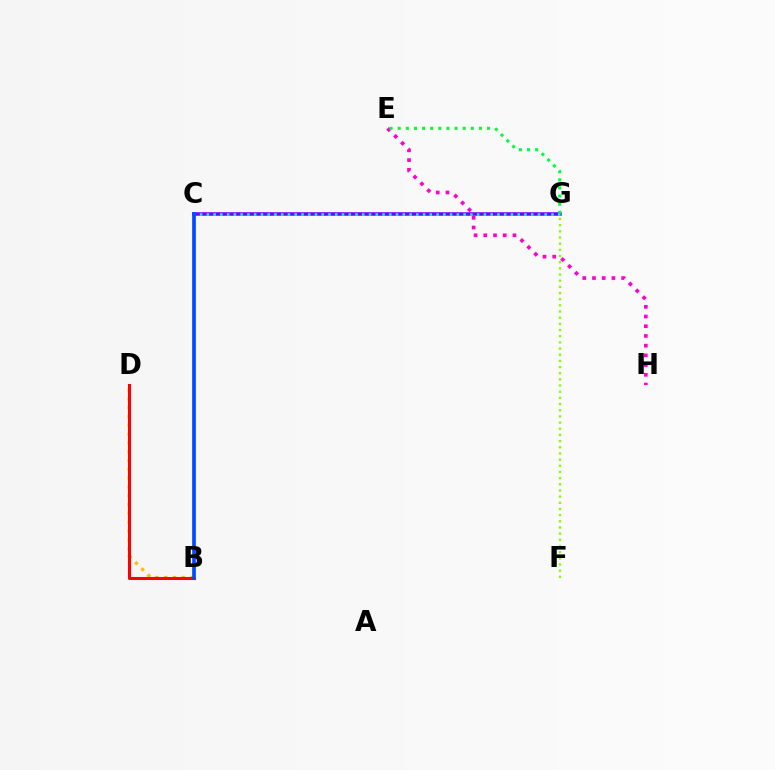{('E', 'H'): [{'color': '#ff00cf', 'line_style': 'dotted', 'thickness': 2.64}], ('B', 'D'): [{'color': '#ffbd00', 'line_style': 'dotted', 'thickness': 2.39}, {'color': '#ff0000', 'line_style': 'solid', 'thickness': 2.2}], ('C', 'G'): [{'color': '#7200ff', 'line_style': 'solid', 'thickness': 2.55}, {'color': '#00fff6', 'line_style': 'dotted', 'thickness': 1.84}], ('F', 'G'): [{'color': '#84ff00', 'line_style': 'dotted', 'thickness': 1.68}], ('E', 'G'): [{'color': '#00ff39', 'line_style': 'dotted', 'thickness': 2.21}], ('B', 'C'): [{'color': '#004bff', 'line_style': 'solid', 'thickness': 2.66}]}